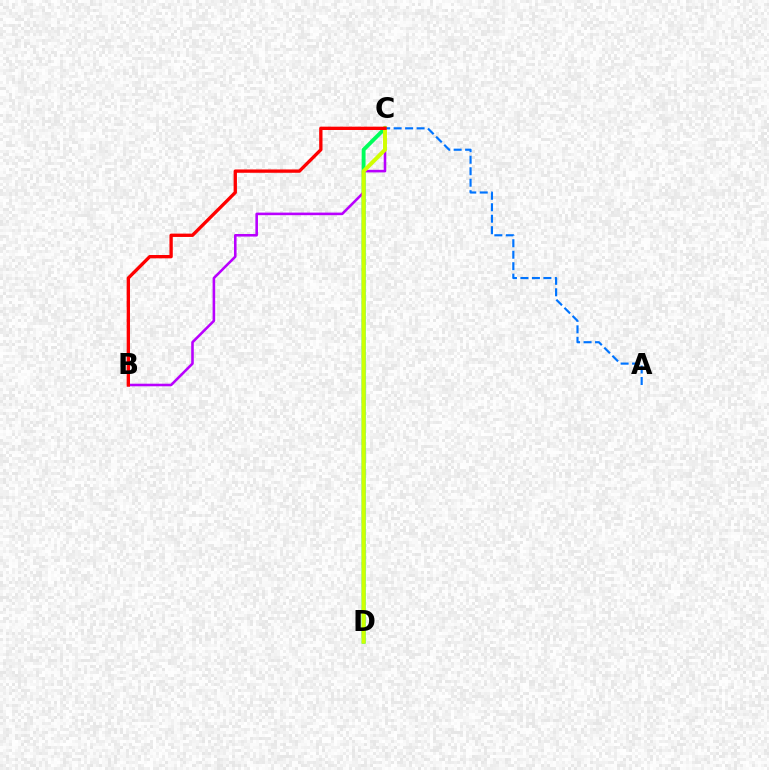{('C', 'D'): [{'color': '#00ff5c', 'line_style': 'solid', 'thickness': 2.79}, {'color': '#d1ff00', 'line_style': 'solid', 'thickness': 2.84}], ('B', 'C'): [{'color': '#b900ff', 'line_style': 'solid', 'thickness': 1.86}, {'color': '#ff0000', 'line_style': 'solid', 'thickness': 2.4}], ('A', 'C'): [{'color': '#0074ff', 'line_style': 'dashed', 'thickness': 1.56}]}